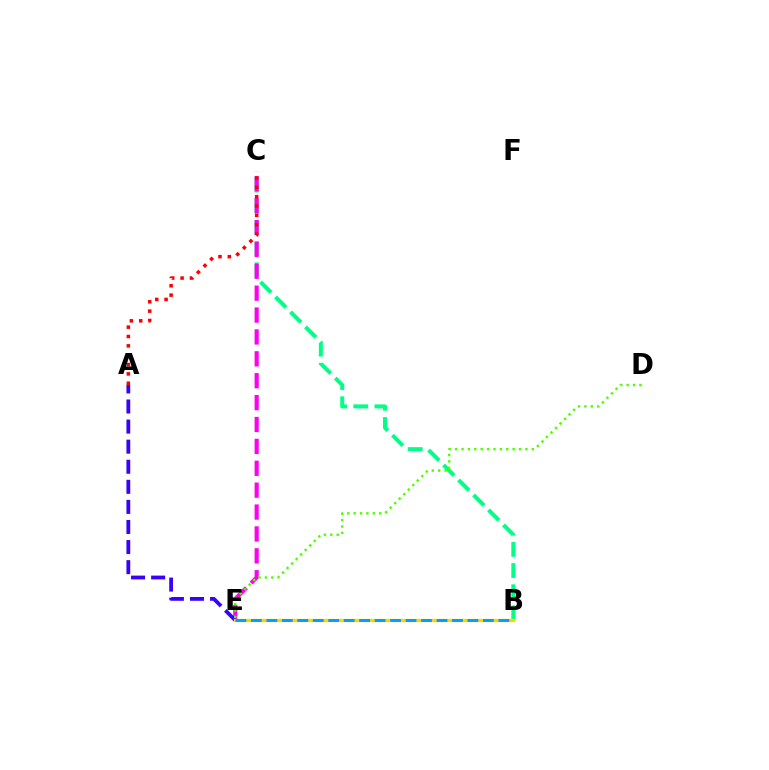{('B', 'C'): [{'color': '#00ff86', 'line_style': 'dashed', 'thickness': 2.88}], ('C', 'E'): [{'color': '#ff00ed', 'line_style': 'dashed', 'thickness': 2.97}], ('A', 'E'): [{'color': '#3700ff', 'line_style': 'dashed', 'thickness': 2.73}], ('A', 'C'): [{'color': '#ff0000', 'line_style': 'dotted', 'thickness': 2.54}], ('B', 'E'): [{'color': '#ffd500', 'line_style': 'solid', 'thickness': 2.36}, {'color': '#009eff', 'line_style': 'dashed', 'thickness': 2.1}], ('D', 'E'): [{'color': '#4fff00', 'line_style': 'dotted', 'thickness': 1.74}]}